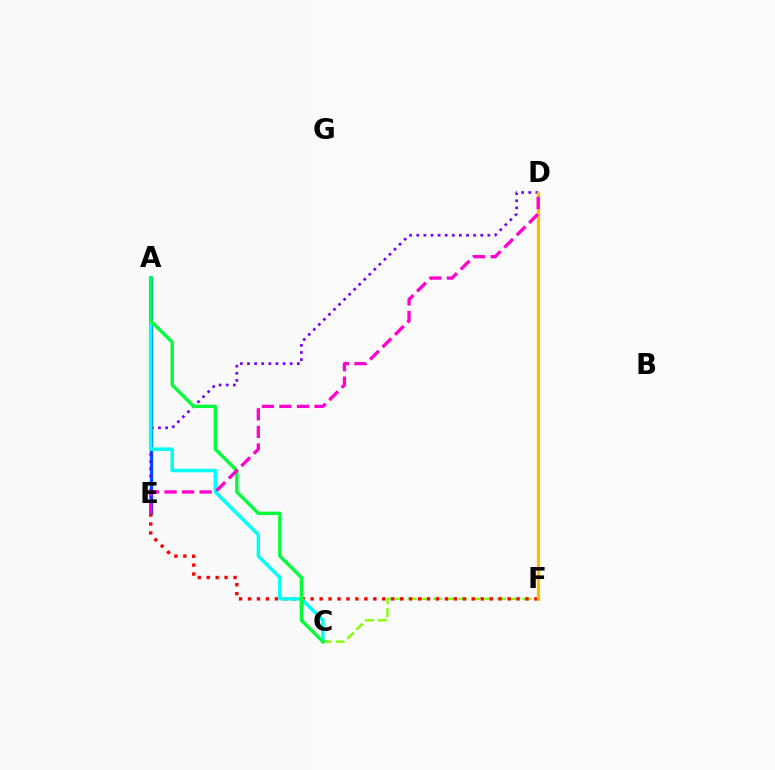{('C', 'F'): [{'color': '#84ff00', 'line_style': 'dashed', 'thickness': 1.73}], ('A', 'E'): [{'color': '#004bff', 'line_style': 'solid', 'thickness': 2.4}], ('D', 'E'): [{'color': '#7200ff', 'line_style': 'dotted', 'thickness': 1.93}, {'color': '#ff00cf', 'line_style': 'dashed', 'thickness': 2.38}], ('E', 'F'): [{'color': '#ff0000', 'line_style': 'dotted', 'thickness': 2.43}], ('D', 'F'): [{'color': '#ffbd00', 'line_style': 'solid', 'thickness': 2.34}], ('A', 'C'): [{'color': '#00fff6', 'line_style': 'solid', 'thickness': 2.52}, {'color': '#00ff39', 'line_style': 'solid', 'thickness': 2.43}]}